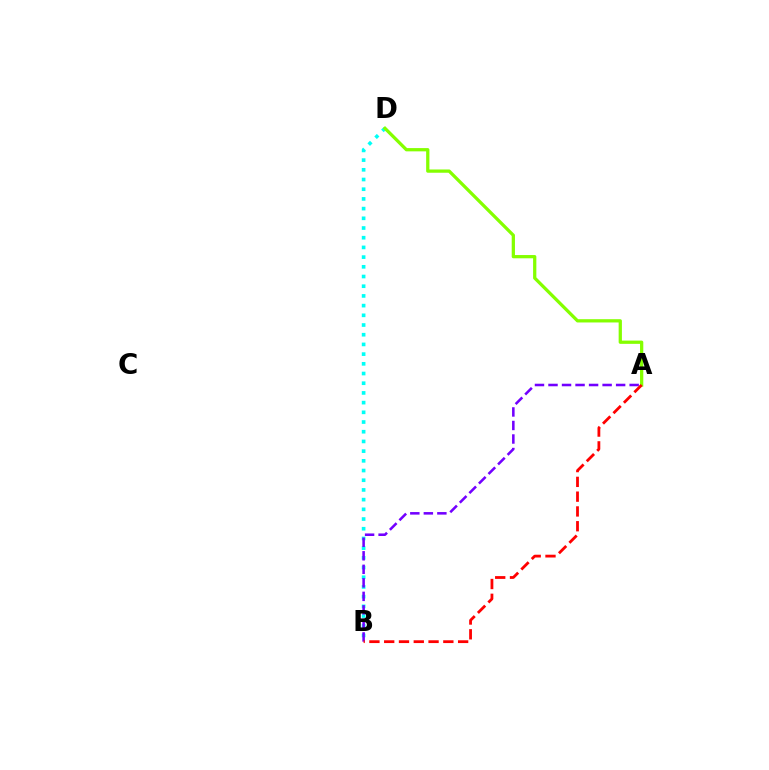{('B', 'D'): [{'color': '#00fff6', 'line_style': 'dotted', 'thickness': 2.64}], ('A', 'B'): [{'color': '#7200ff', 'line_style': 'dashed', 'thickness': 1.84}, {'color': '#ff0000', 'line_style': 'dashed', 'thickness': 2.01}], ('A', 'D'): [{'color': '#84ff00', 'line_style': 'solid', 'thickness': 2.35}]}